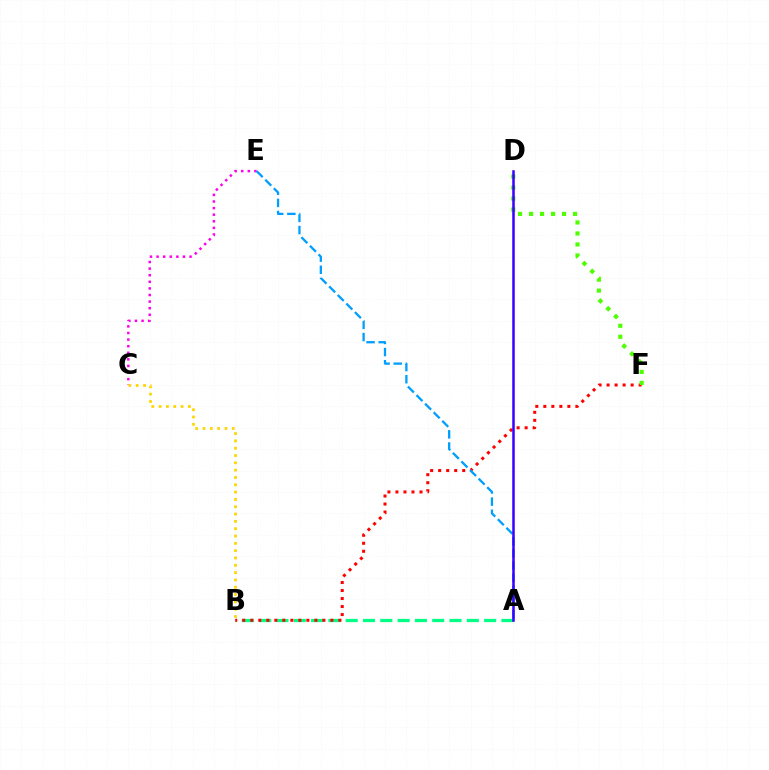{('A', 'B'): [{'color': '#00ff86', 'line_style': 'dashed', 'thickness': 2.35}], ('C', 'E'): [{'color': '#ff00ed', 'line_style': 'dotted', 'thickness': 1.79}], ('B', 'C'): [{'color': '#ffd500', 'line_style': 'dotted', 'thickness': 1.99}], ('B', 'F'): [{'color': '#ff0000', 'line_style': 'dotted', 'thickness': 2.18}], ('A', 'E'): [{'color': '#009eff', 'line_style': 'dashed', 'thickness': 1.65}], ('D', 'F'): [{'color': '#4fff00', 'line_style': 'dotted', 'thickness': 2.99}], ('A', 'D'): [{'color': '#3700ff', 'line_style': 'solid', 'thickness': 1.81}]}